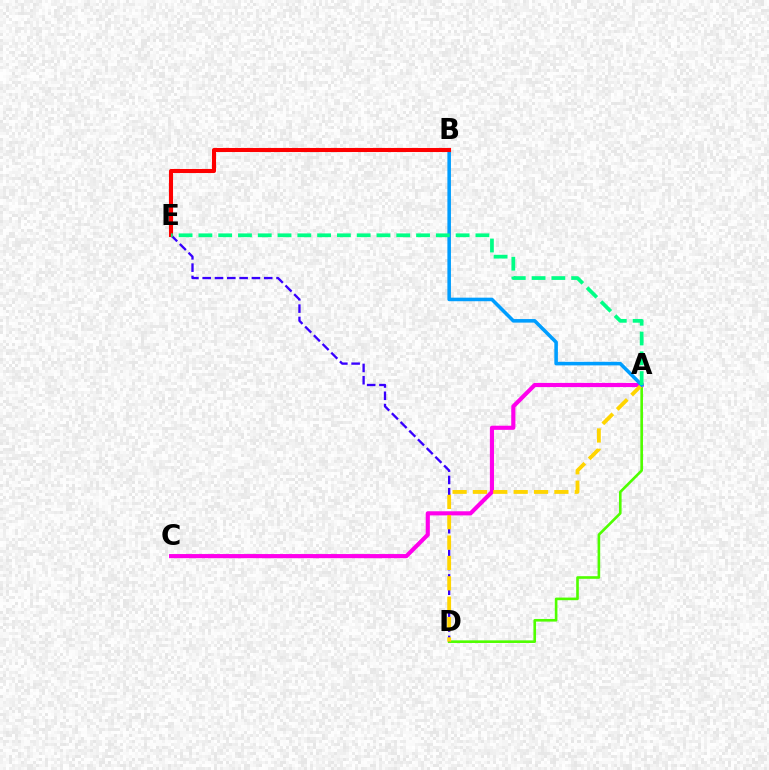{('A', 'D'): [{'color': '#4fff00', 'line_style': 'solid', 'thickness': 1.89}, {'color': '#ffd500', 'line_style': 'dashed', 'thickness': 2.77}], ('D', 'E'): [{'color': '#3700ff', 'line_style': 'dashed', 'thickness': 1.67}], ('A', 'C'): [{'color': '#ff00ed', 'line_style': 'solid', 'thickness': 2.97}], ('A', 'B'): [{'color': '#009eff', 'line_style': 'solid', 'thickness': 2.56}], ('B', 'E'): [{'color': '#ff0000', 'line_style': 'solid', 'thickness': 2.93}], ('A', 'E'): [{'color': '#00ff86', 'line_style': 'dashed', 'thickness': 2.69}]}